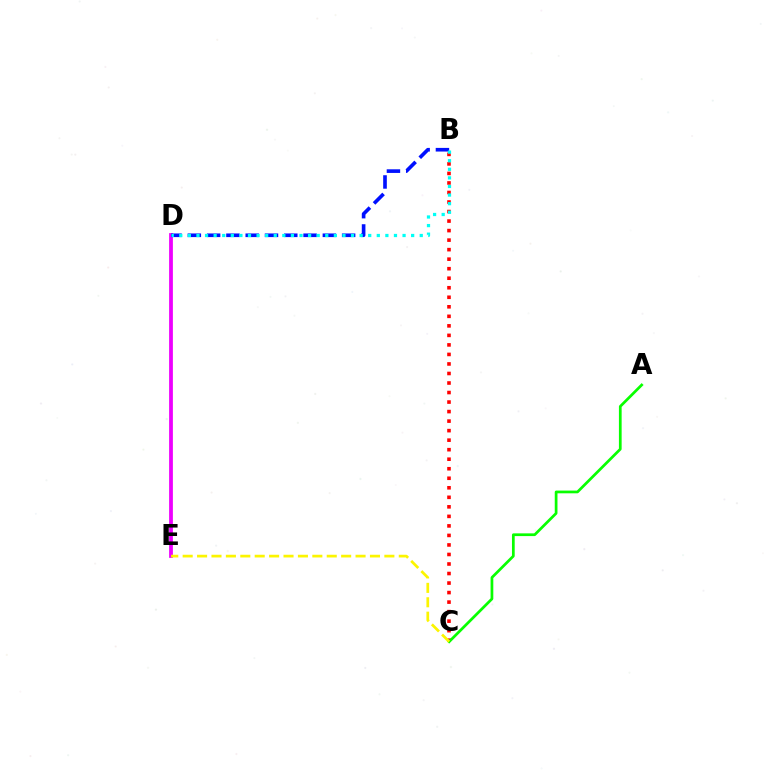{('D', 'E'): [{'color': '#ee00ff', 'line_style': 'solid', 'thickness': 2.72}], ('B', 'C'): [{'color': '#ff0000', 'line_style': 'dotted', 'thickness': 2.59}], ('A', 'C'): [{'color': '#08ff00', 'line_style': 'solid', 'thickness': 1.96}], ('B', 'D'): [{'color': '#0010ff', 'line_style': 'dashed', 'thickness': 2.62}, {'color': '#00fff6', 'line_style': 'dotted', 'thickness': 2.33}], ('C', 'E'): [{'color': '#fcf500', 'line_style': 'dashed', 'thickness': 1.96}]}